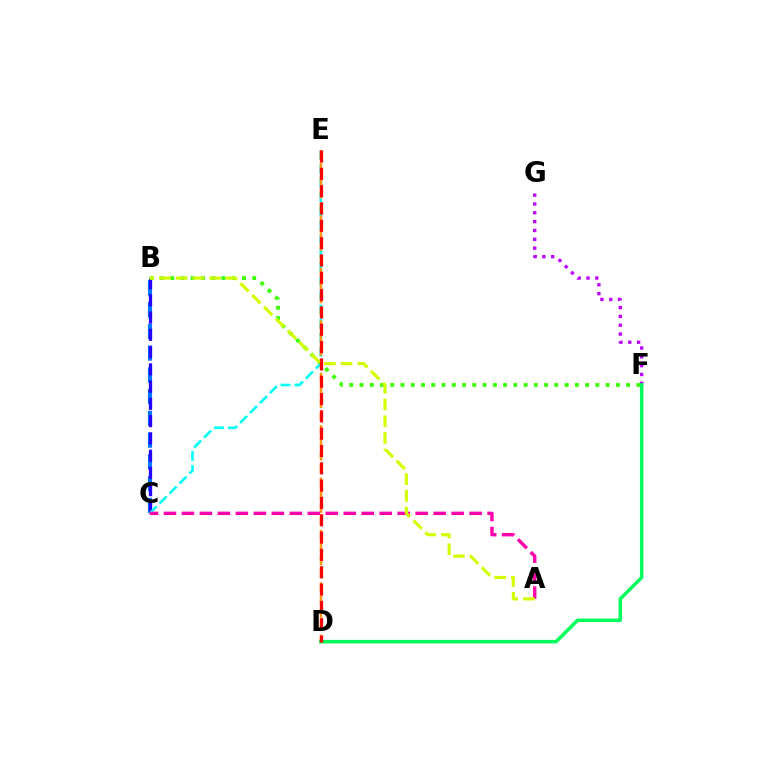{('B', 'C'): [{'color': '#0074ff', 'line_style': 'dashed', 'thickness': 2.96}, {'color': '#2500ff', 'line_style': 'dashed', 'thickness': 2.35}], ('B', 'F'): [{'color': '#3dff00', 'line_style': 'dotted', 'thickness': 2.79}], ('F', 'G'): [{'color': '#b900ff', 'line_style': 'dotted', 'thickness': 2.4}], ('D', 'F'): [{'color': '#00ff5c', 'line_style': 'solid', 'thickness': 2.54}], ('C', 'E'): [{'color': '#00fff6', 'line_style': 'dashed', 'thickness': 1.91}], ('D', 'E'): [{'color': '#ff9400', 'line_style': 'dashed', 'thickness': 1.78}, {'color': '#ff0000', 'line_style': 'dashed', 'thickness': 2.35}], ('A', 'C'): [{'color': '#ff00ac', 'line_style': 'dashed', 'thickness': 2.44}], ('A', 'B'): [{'color': '#d1ff00', 'line_style': 'dashed', 'thickness': 2.27}]}